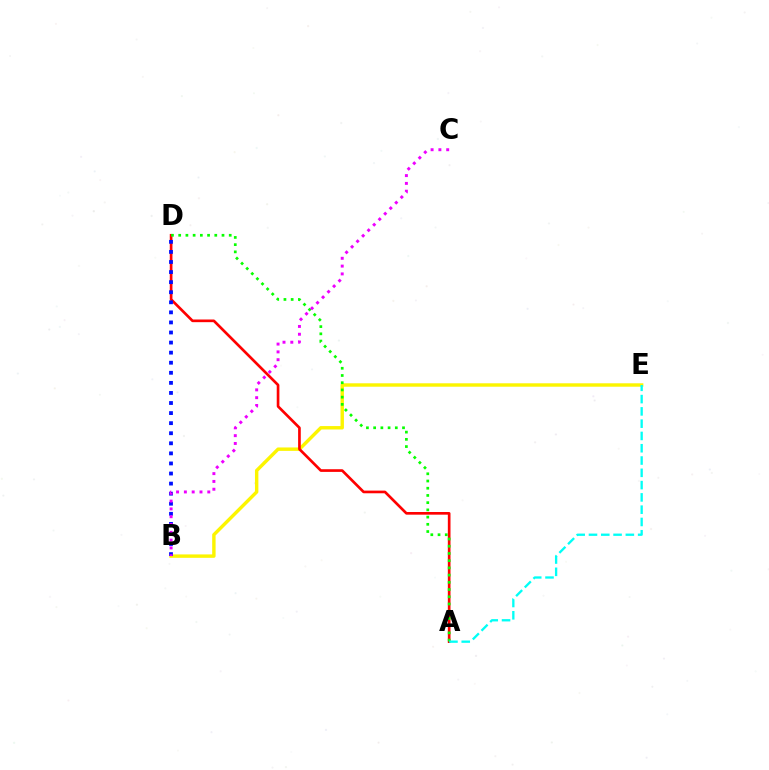{('B', 'E'): [{'color': '#fcf500', 'line_style': 'solid', 'thickness': 2.46}], ('A', 'D'): [{'color': '#ff0000', 'line_style': 'solid', 'thickness': 1.92}, {'color': '#08ff00', 'line_style': 'dotted', 'thickness': 1.96}], ('A', 'E'): [{'color': '#00fff6', 'line_style': 'dashed', 'thickness': 1.67}], ('B', 'D'): [{'color': '#0010ff', 'line_style': 'dotted', 'thickness': 2.74}], ('B', 'C'): [{'color': '#ee00ff', 'line_style': 'dotted', 'thickness': 2.12}]}